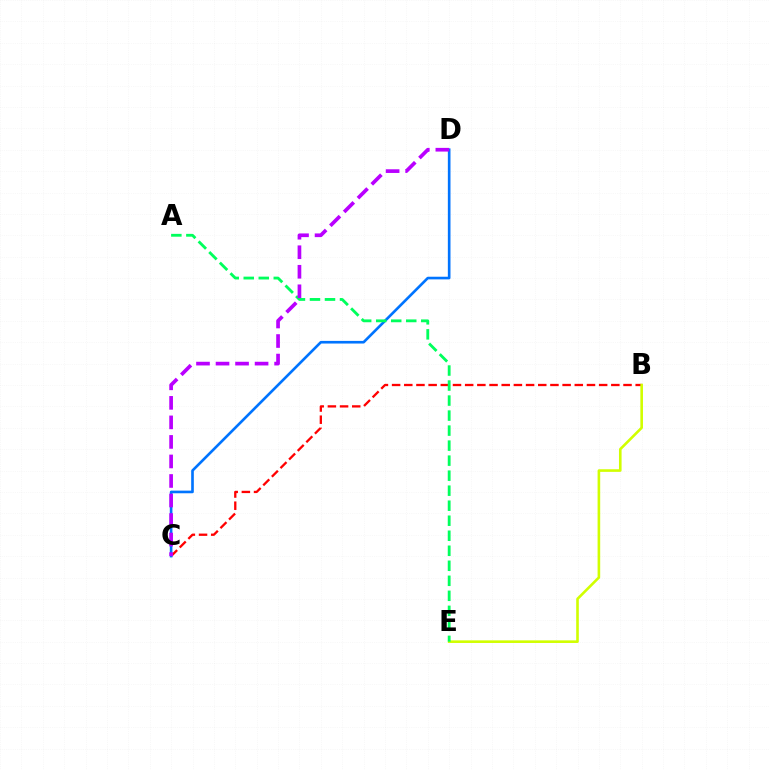{('B', 'C'): [{'color': '#ff0000', 'line_style': 'dashed', 'thickness': 1.65}], ('C', 'D'): [{'color': '#0074ff', 'line_style': 'solid', 'thickness': 1.9}, {'color': '#b900ff', 'line_style': 'dashed', 'thickness': 2.65}], ('B', 'E'): [{'color': '#d1ff00', 'line_style': 'solid', 'thickness': 1.88}], ('A', 'E'): [{'color': '#00ff5c', 'line_style': 'dashed', 'thickness': 2.04}]}